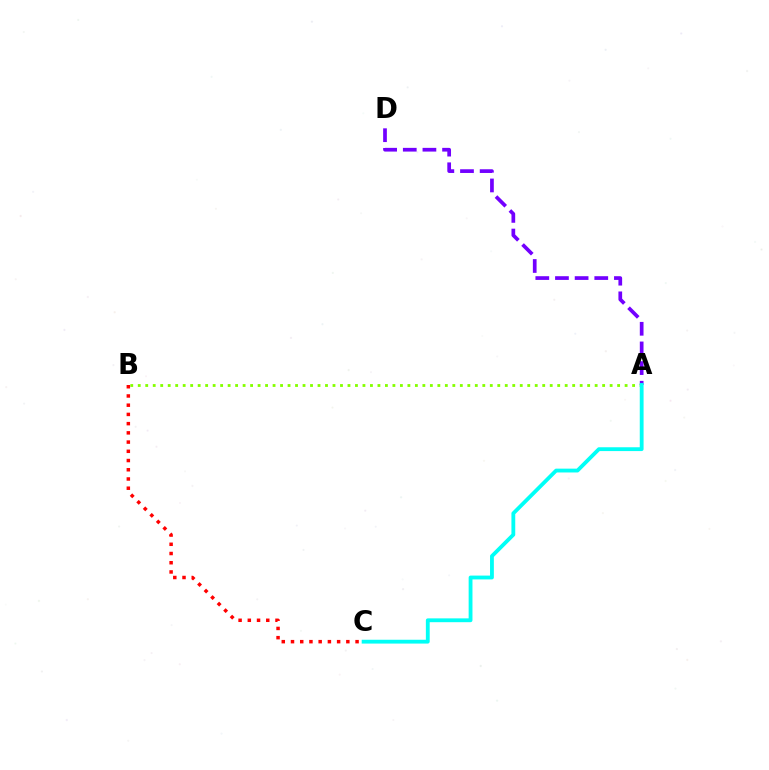{('A', 'B'): [{'color': '#84ff00', 'line_style': 'dotted', 'thickness': 2.04}], ('A', 'D'): [{'color': '#7200ff', 'line_style': 'dashed', 'thickness': 2.67}], ('B', 'C'): [{'color': '#ff0000', 'line_style': 'dotted', 'thickness': 2.51}], ('A', 'C'): [{'color': '#00fff6', 'line_style': 'solid', 'thickness': 2.75}]}